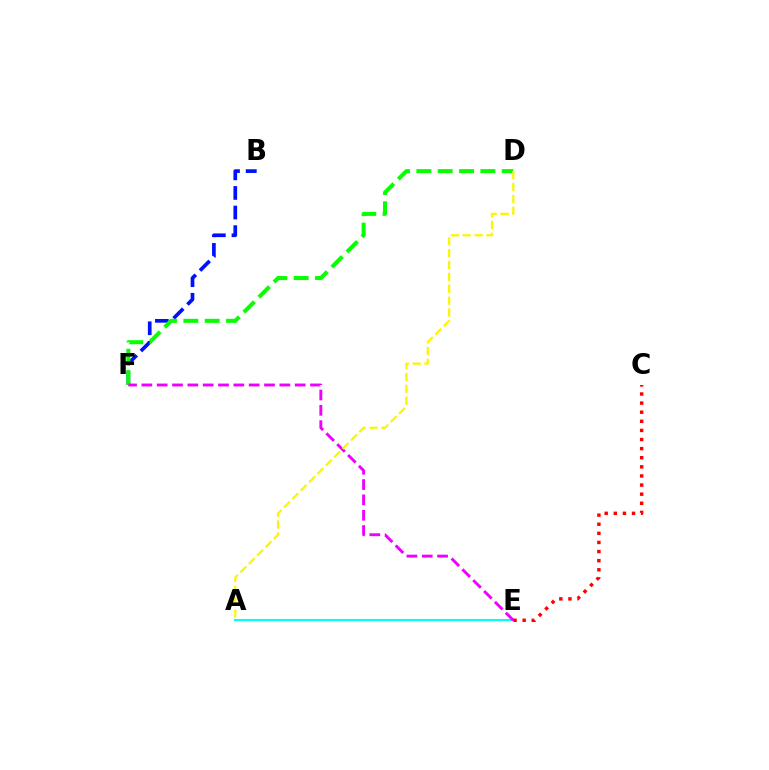{('A', 'E'): [{'color': '#00fff6', 'line_style': 'solid', 'thickness': 1.5}], ('B', 'F'): [{'color': '#0010ff', 'line_style': 'dashed', 'thickness': 2.66}], ('D', 'F'): [{'color': '#08ff00', 'line_style': 'dashed', 'thickness': 2.9}], ('E', 'F'): [{'color': '#ee00ff', 'line_style': 'dashed', 'thickness': 2.08}], ('C', 'E'): [{'color': '#ff0000', 'line_style': 'dotted', 'thickness': 2.47}], ('A', 'D'): [{'color': '#fcf500', 'line_style': 'dashed', 'thickness': 1.61}]}